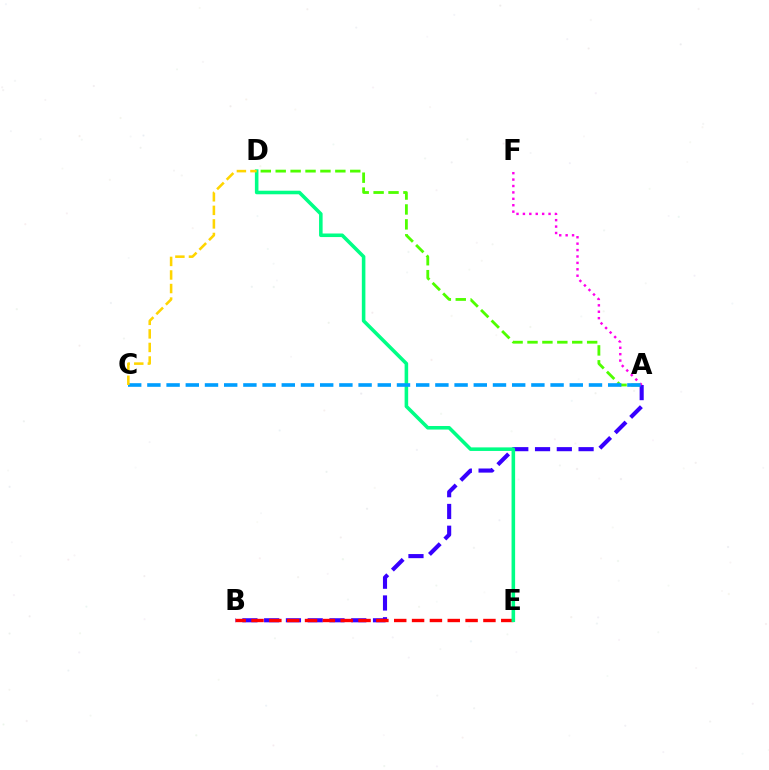{('A', 'D'): [{'color': '#4fff00', 'line_style': 'dashed', 'thickness': 2.03}], ('A', 'B'): [{'color': '#3700ff', 'line_style': 'dashed', 'thickness': 2.96}], ('B', 'E'): [{'color': '#ff0000', 'line_style': 'dashed', 'thickness': 2.42}], ('D', 'E'): [{'color': '#00ff86', 'line_style': 'solid', 'thickness': 2.57}], ('A', 'F'): [{'color': '#ff00ed', 'line_style': 'dotted', 'thickness': 1.74}], ('A', 'C'): [{'color': '#009eff', 'line_style': 'dashed', 'thickness': 2.61}], ('C', 'D'): [{'color': '#ffd500', 'line_style': 'dashed', 'thickness': 1.84}]}